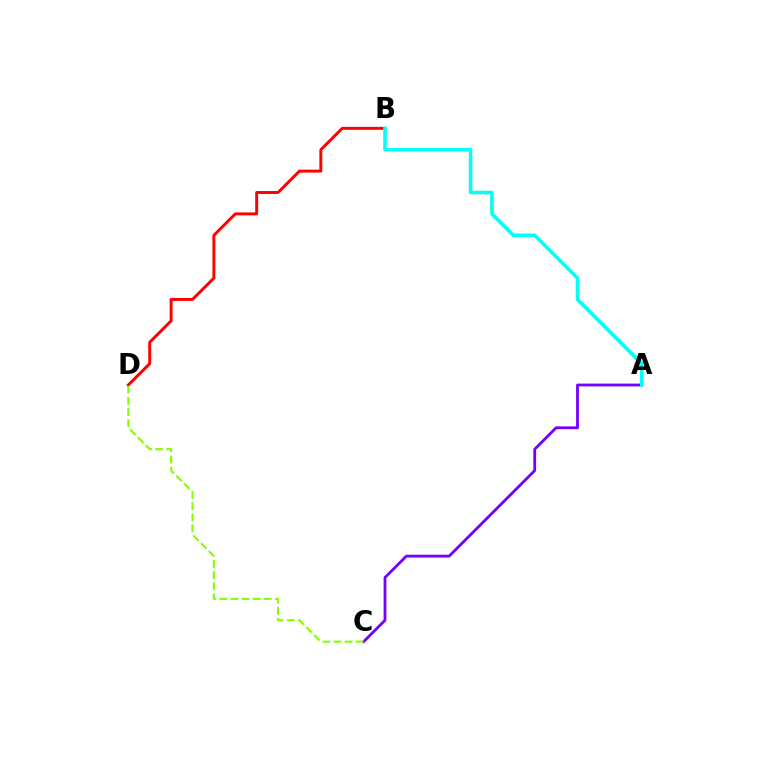{('B', 'D'): [{'color': '#ff0000', 'line_style': 'solid', 'thickness': 2.11}], ('A', 'C'): [{'color': '#7200ff', 'line_style': 'solid', 'thickness': 2.02}], ('C', 'D'): [{'color': '#84ff00', 'line_style': 'dashed', 'thickness': 1.51}], ('A', 'B'): [{'color': '#00fff6', 'line_style': 'solid', 'thickness': 2.55}]}